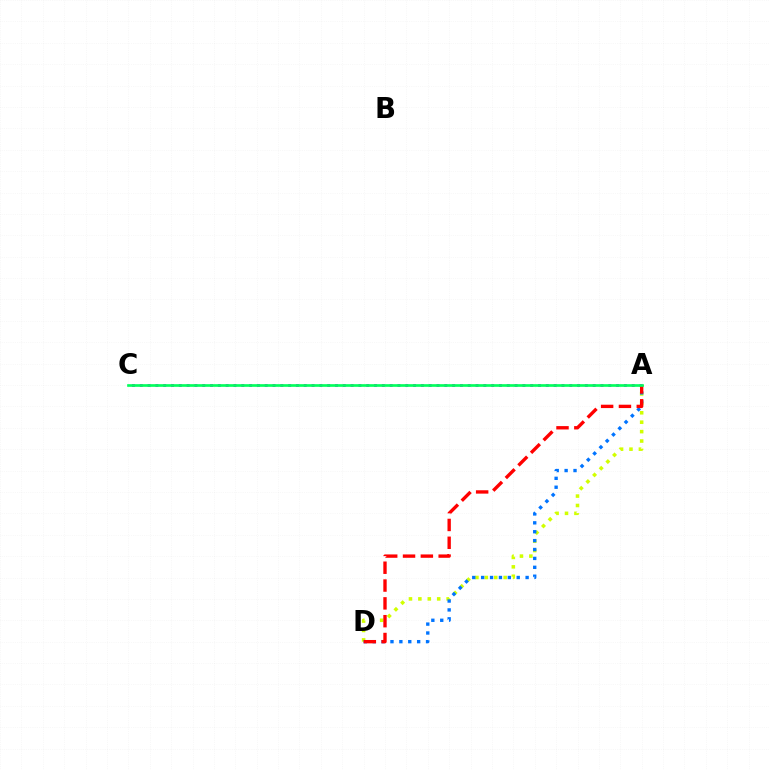{('A', 'D'): [{'color': '#d1ff00', 'line_style': 'dotted', 'thickness': 2.56}, {'color': '#0074ff', 'line_style': 'dotted', 'thickness': 2.42}, {'color': '#ff0000', 'line_style': 'dashed', 'thickness': 2.42}], ('A', 'C'): [{'color': '#b900ff', 'line_style': 'dotted', 'thickness': 2.12}, {'color': '#00ff5c', 'line_style': 'solid', 'thickness': 1.92}]}